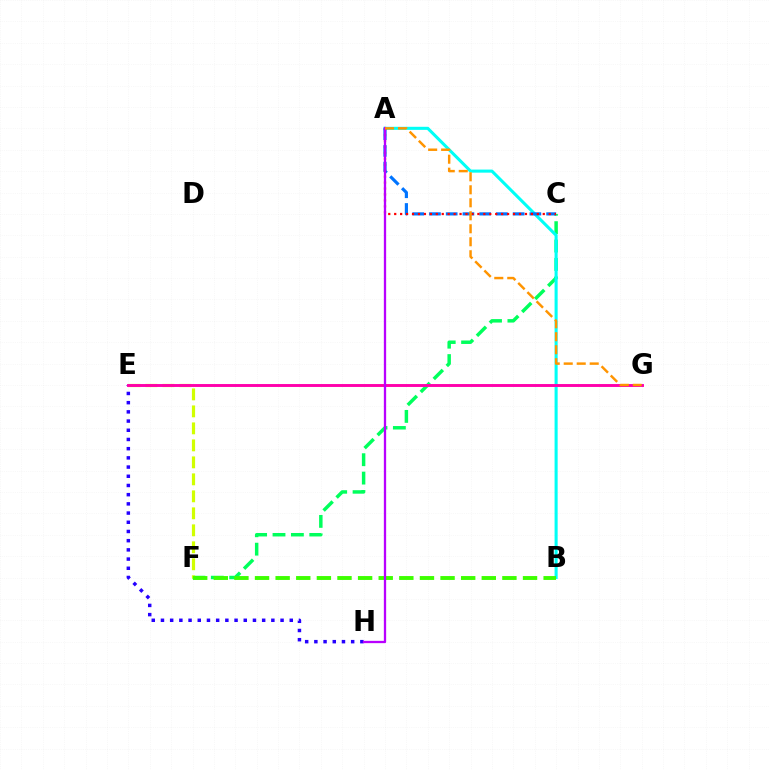{('C', 'F'): [{'color': '#00ff5c', 'line_style': 'dashed', 'thickness': 2.5}], ('A', 'B'): [{'color': '#00fff6', 'line_style': 'solid', 'thickness': 2.21}], ('A', 'C'): [{'color': '#0074ff', 'line_style': 'dashed', 'thickness': 2.27}, {'color': '#ff0000', 'line_style': 'dotted', 'thickness': 1.61}], ('E', 'F'): [{'color': '#d1ff00', 'line_style': 'dashed', 'thickness': 2.31}], ('B', 'F'): [{'color': '#3dff00', 'line_style': 'dashed', 'thickness': 2.8}], ('E', 'H'): [{'color': '#2500ff', 'line_style': 'dotted', 'thickness': 2.5}], ('E', 'G'): [{'color': '#ff00ac', 'line_style': 'solid', 'thickness': 2.1}], ('A', 'H'): [{'color': '#b900ff', 'line_style': 'solid', 'thickness': 1.66}], ('A', 'G'): [{'color': '#ff9400', 'line_style': 'dashed', 'thickness': 1.77}]}